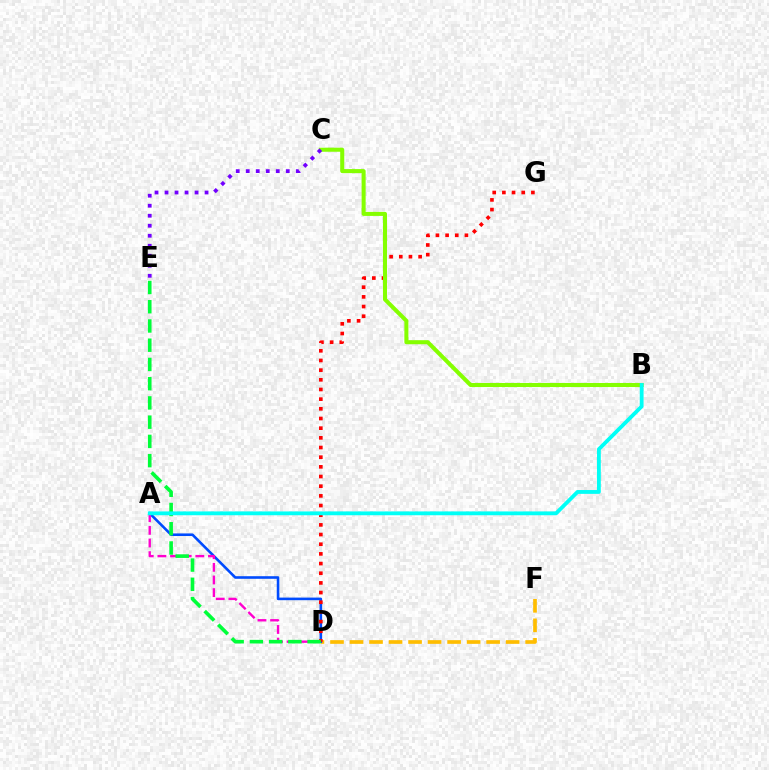{('D', 'F'): [{'color': '#ffbd00', 'line_style': 'dashed', 'thickness': 2.65}], ('A', 'D'): [{'color': '#004bff', 'line_style': 'solid', 'thickness': 1.87}, {'color': '#ff00cf', 'line_style': 'dashed', 'thickness': 1.72}], ('D', 'G'): [{'color': '#ff0000', 'line_style': 'dotted', 'thickness': 2.63}], ('B', 'C'): [{'color': '#84ff00', 'line_style': 'solid', 'thickness': 2.92}], ('C', 'E'): [{'color': '#7200ff', 'line_style': 'dotted', 'thickness': 2.72}], ('D', 'E'): [{'color': '#00ff39', 'line_style': 'dashed', 'thickness': 2.61}], ('A', 'B'): [{'color': '#00fff6', 'line_style': 'solid', 'thickness': 2.75}]}